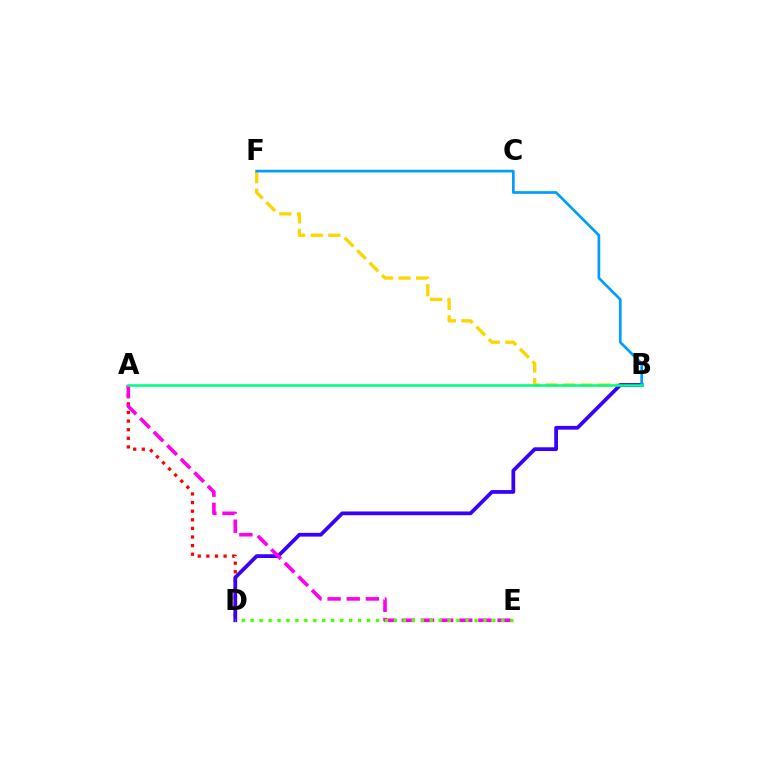{('A', 'D'): [{'color': '#ff0000', 'line_style': 'dotted', 'thickness': 2.34}], ('B', 'F'): [{'color': '#ffd500', 'line_style': 'dashed', 'thickness': 2.39}, {'color': '#009eff', 'line_style': 'solid', 'thickness': 1.94}], ('B', 'D'): [{'color': '#3700ff', 'line_style': 'solid', 'thickness': 2.7}], ('A', 'E'): [{'color': '#ff00ed', 'line_style': 'dashed', 'thickness': 2.6}], ('A', 'B'): [{'color': '#00ff86', 'line_style': 'solid', 'thickness': 1.88}], ('D', 'E'): [{'color': '#4fff00', 'line_style': 'dotted', 'thickness': 2.43}]}